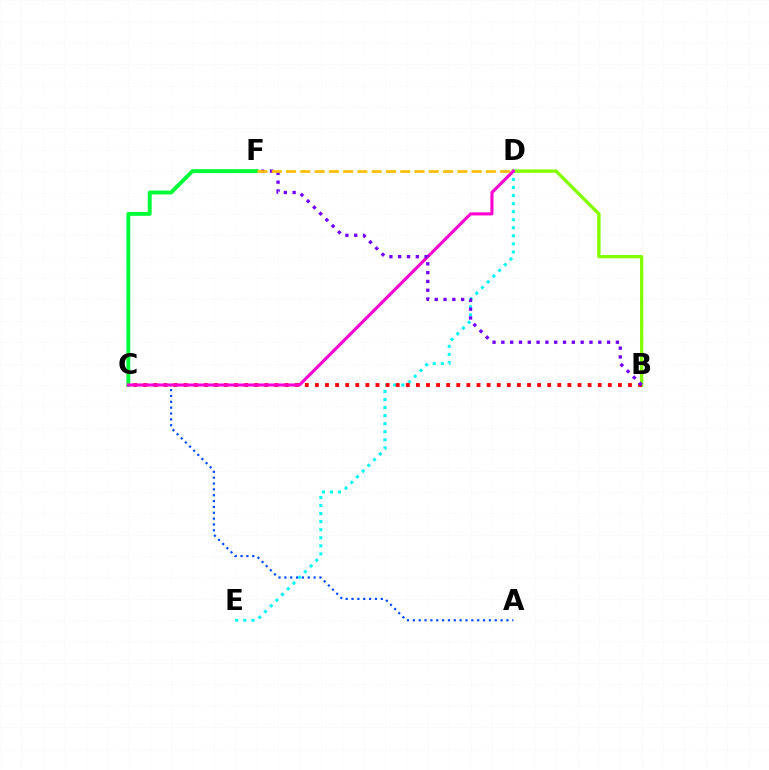{('B', 'D'): [{'color': '#84ff00', 'line_style': 'solid', 'thickness': 2.42}], ('D', 'E'): [{'color': '#00fff6', 'line_style': 'dotted', 'thickness': 2.19}], ('B', 'C'): [{'color': '#ff0000', 'line_style': 'dotted', 'thickness': 2.74}], ('C', 'F'): [{'color': '#00ff39', 'line_style': 'solid', 'thickness': 2.81}], ('A', 'C'): [{'color': '#004bff', 'line_style': 'dotted', 'thickness': 1.59}], ('C', 'D'): [{'color': '#ff00cf', 'line_style': 'solid', 'thickness': 2.22}], ('B', 'F'): [{'color': '#7200ff', 'line_style': 'dotted', 'thickness': 2.39}], ('D', 'F'): [{'color': '#ffbd00', 'line_style': 'dashed', 'thickness': 1.94}]}